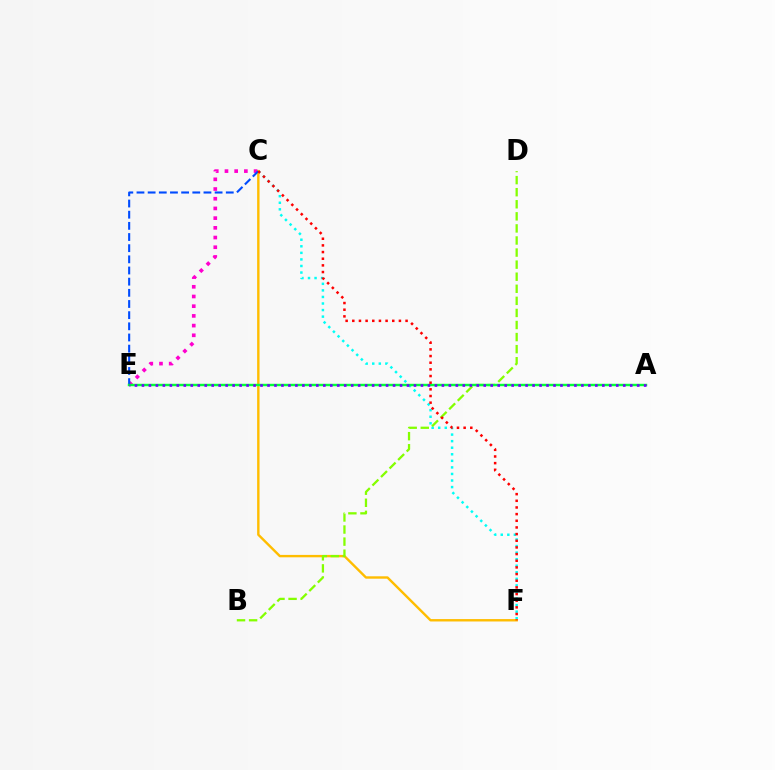{('C', 'E'): [{'color': '#ff00cf', 'line_style': 'dotted', 'thickness': 2.64}, {'color': '#004bff', 'line_style': 'dashed', 'thickness': 1.52}], ('C', 'F'): [{'color': '#00fff6', 'line_style': 'dotted', 'thickness': 1.78}, {'color': '#ffbd00', 'line_style': 'solid', 'thickness': 1.73}, {'color': '#ff0000', 'line_style': 'dotted', 'thickness': 1.81}], ('B', 'D'): [{'color': '#84ff00', 'line_style': 'dashed', 'thickness': 1.64}], ('A', 'E'): [{'color': '#00ff39', 'line_style': 'solid', 'thickness': 1.76}, {'color': '#7200ff', 'line_style': 'dotted', 'thickness': 1.9}]}